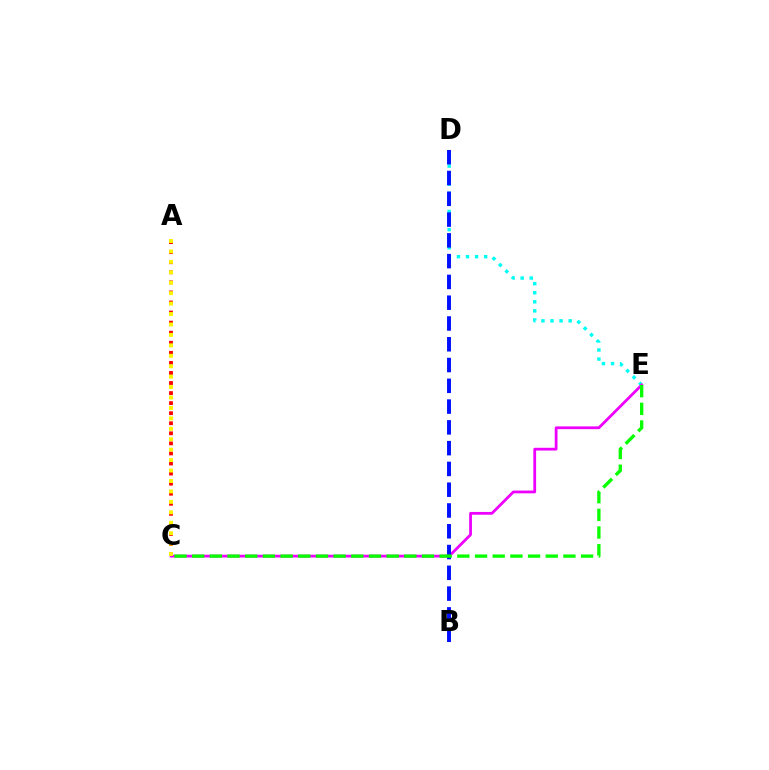{('D', 'E'): [{'color': '#00fff6', 'line_style': 'dotted', 'thickness': 2.47}], ('A', 'C'): [{'color': '#ff0000', 'line_style': 'dotted', 'thickness': 2.73}, {'color': '#fcf500', 'line_style': 'dotted', 'thickness': 2.84}], ('C', 'E'): [{'color': '#ee00ff', 'line_style': 'solid', 'thickness': 2.0}, {'color': '#08ff00', 'line_style': 'dashed', 'thickness': 2.4}], ('B', 'D'): [{'color': '#0010ff', 'line_style': 'dashed', 'thickness': 2.82}]}